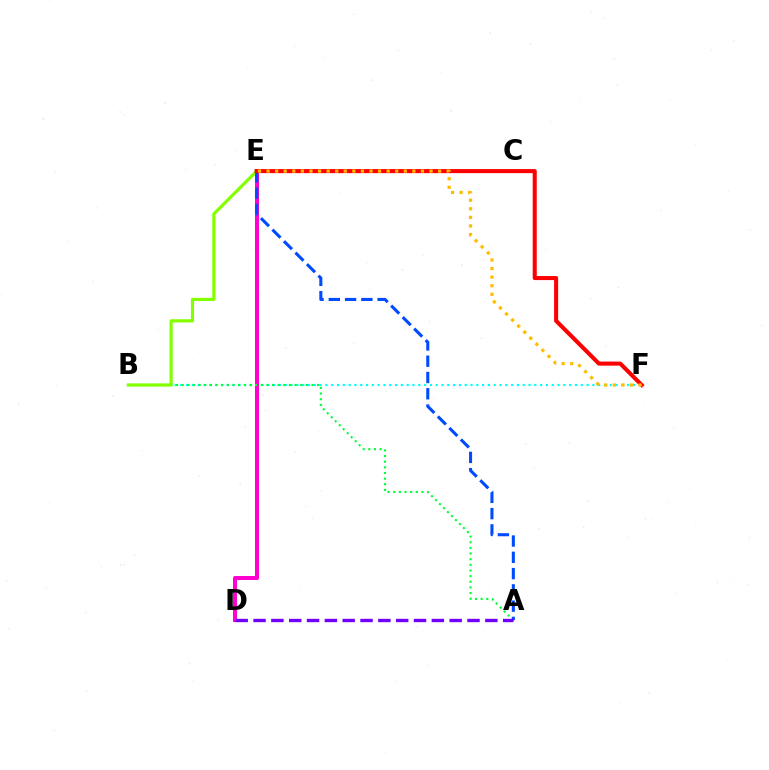{('B', 'F'): [{'color': '#00fff6', 'line_style': 'dotted', 'thickness': 1.58}], ('D', 'E'): [{'color': '#ff00cf', 'line_style': 'solid', 'thickness': 2.9}], ('A', 'B'): [{'color': '#00ff39', 'line_style': 'dotted', 'thickness': 1.53}], ('B', 'E'): [{'color': '#84ff00', 'line_style': 'solid', 'thickness': 2.29}], ('A', 'E'): [{'color': '#004bff', 'line_style': 'dashed', 'thickness': 2.21}], ('A', 'D'): [{'color': '#7200ff', 'line_style': 'dashed', 'thickness': 2.42}], ('E', 'F'): [{'color': '#ff0000', 'line_style': 'solid', 'thickness': 2.93}, {'color': '#ffbd00', 'line_style': 'dotted', 'thickness': 2.33}]}